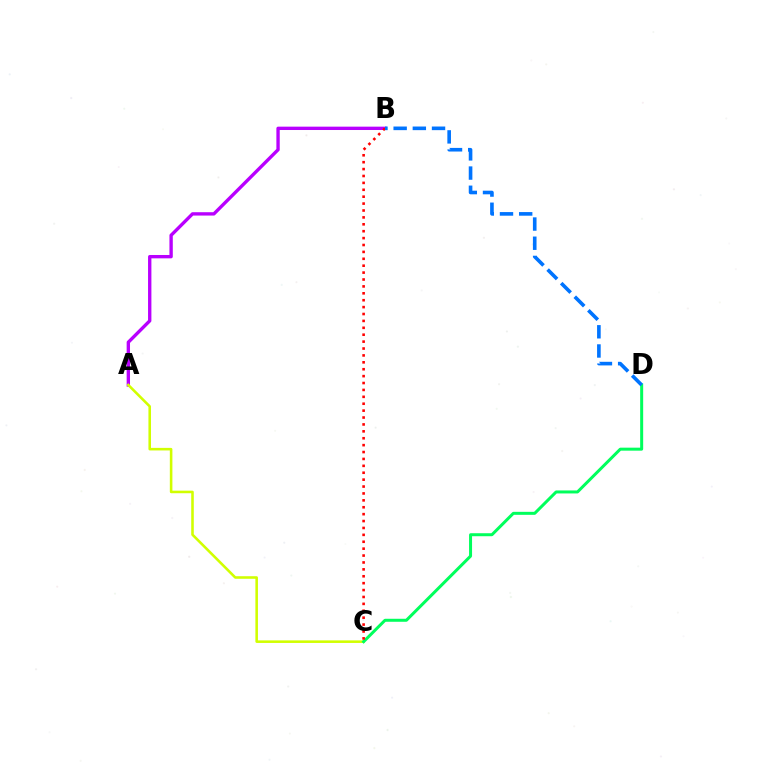{('A', 'B'): [{'color': '#b900ff', 'line_style': 'solid', 'thickness': 2.41}], ('A', 'C'): [{'color': '#d1ff00', 'line_style': 'solid', 'thickness': 1.85}], ('C', 'D'): [{'color': '#00ff5c', 'line_style': 'solid', 'thickness': 2.16}], ('B', 'C'): [{'color': '#ff0000', 'line_style': 'dotted', 'thickness': 1.88}], ('B', 'D'): [{'color': '#0074ff', 'line_style': 'dashed', 'thickness': 2.61}]}